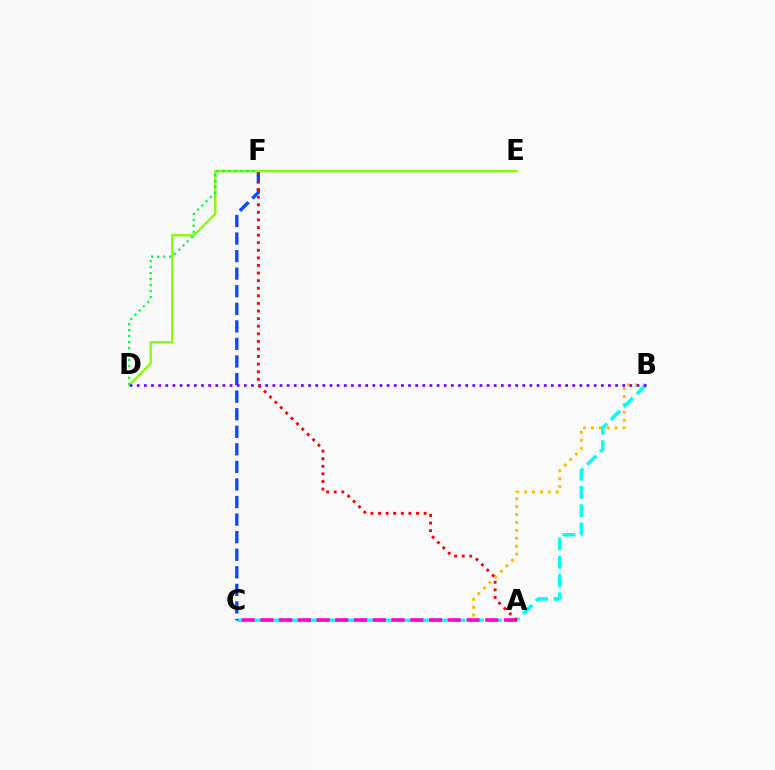{('B', 'C'): [{'color': '#ffbd00', 'line_style': 'dotted', 'thickness': 2.14}, {'color': '#00fff6', 'line_style': 'dashed', 'thickness': 2.48}], ('C', 'F'): [{'color': '#004bff', 'line_style': 'dashed', 'thickness': 2.39}], ('D', 'E'): [{'color': '#84ff00', 'line_style': 'solid', 'thickness': 1.68}], ('A', 'C'): [{'color': '#ff00cf', 'line_style': 'dashed', 'thickness': 2.54}], ('B', 'D'): [{'color': '#7200ff', 'line_style': 'dotted', 'thickness': 1.94}], ('D', 'F'): [{'color': '#00ff39', 'line_style': 'dotted', 'thickness': 1.63}], ('A', 'F'): [{'color': '#ff0000', 'line_style': 'dotted', 'thickness': 2.06}]}